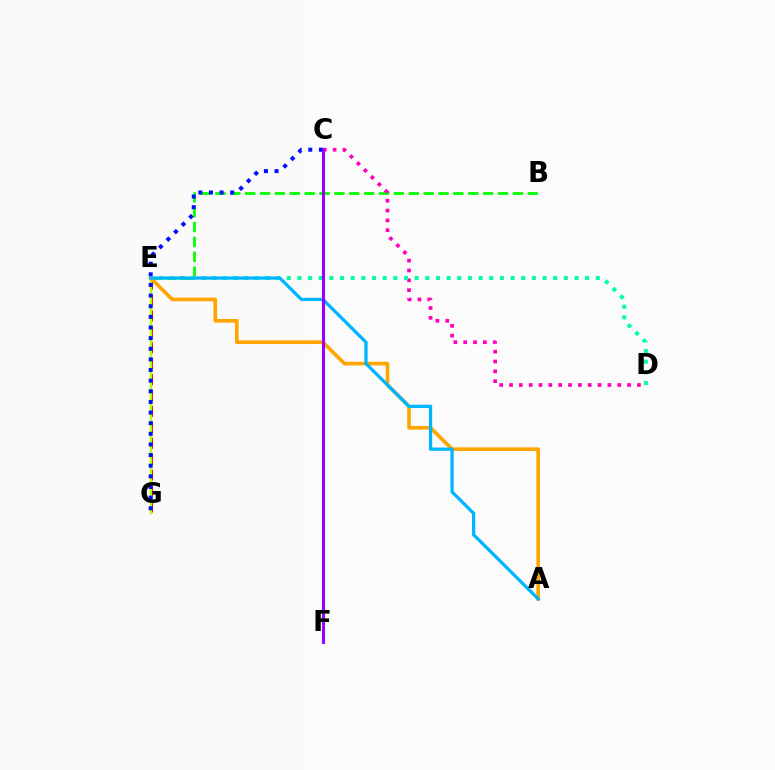{('E', 'G'): [{'color': '#ff0000', 'line_style': 'dashed', 'thickness': 2.16}, {'color': '#b3ff00', 'line_style': 'solid', 'thickness': 1.7}], ('B', 'E'): [{'color': '#08ff00', 'line_style': 'dashed', 'thickness': 2.02}], ('C', 'D'): [{'color': '#ff00bd', 'line_style': 'dotted', 'thickness': 2.67}], ('D', 'E'): [{'color': '#00ff9d', 'line_style': 'dotted', 'thickness': 2.89}], ('A', 'E'): [{'color': '#ffa500', 'line_style': 'solid', 'thickness': 2.64}, {'color': '#00b5ff', 'line_style': 'solid', 'thickness': 2.35}], ('C', 'G'): [{'color': '#0010ff', 'line_style': 'dotted', 'thickness': 2.89}], ('C', 'F'): [{'color': '#9b00ff', 'line_style': 'solid', 'thickness': 2.21}]}